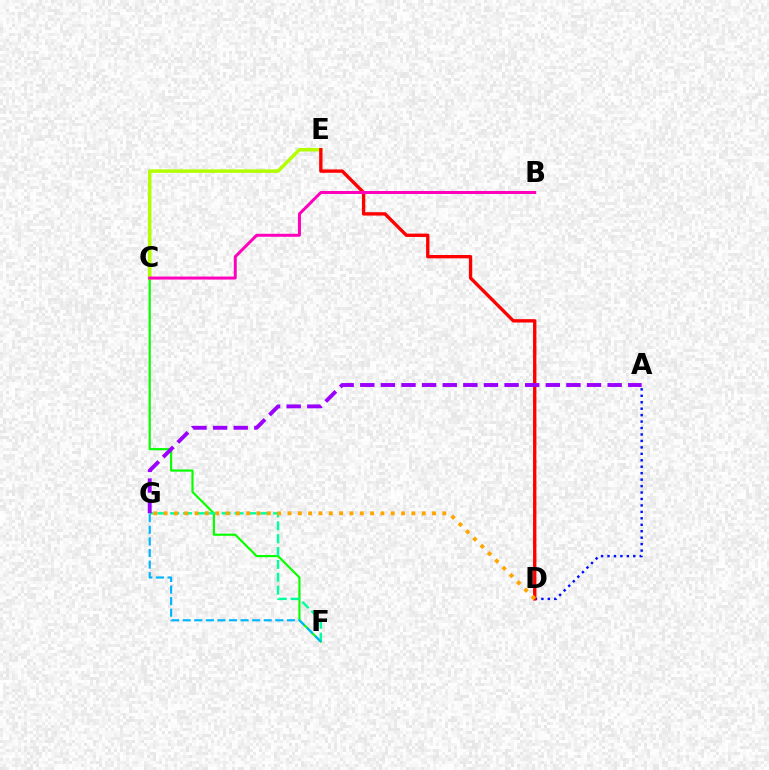{('C', 'F'): [{'color': '#08ff00', 'line_style': 'solid', 'thickness': 1.56}], ('C', 'E'): [{'color': '#b3ff00', 'line_style': 'solid', 'thickness': 2.52}], ('F', 'G'): [{'color': '#00ff9d', 'line_style': 'dashed', 'thickness': 1.75}, {'color': '#00b5ff', 'line_style': 'dashed', 'thickness': 1.57}], ('A', 'D'): [{'color': '#0010ff', 'line_style': 'dotted', 'thickness': 1.75}], ('D', 'E'): [{'color': '#ff0000', 'line_style': 'solid', 'thickness': 2.41}], ('B', 'C'): [{'color': '#ff00bd', 'line_style': 'solid', 'thickness': 2.16}], ('A', 'G'): [{'color': '#9b00ff', 'line_style': 'dashed', 'thickness': 2.8}], ('D', 'G'): [{'color': '#ffa500', 'line_style': 'dotted', 'thickness': 2.8}]}